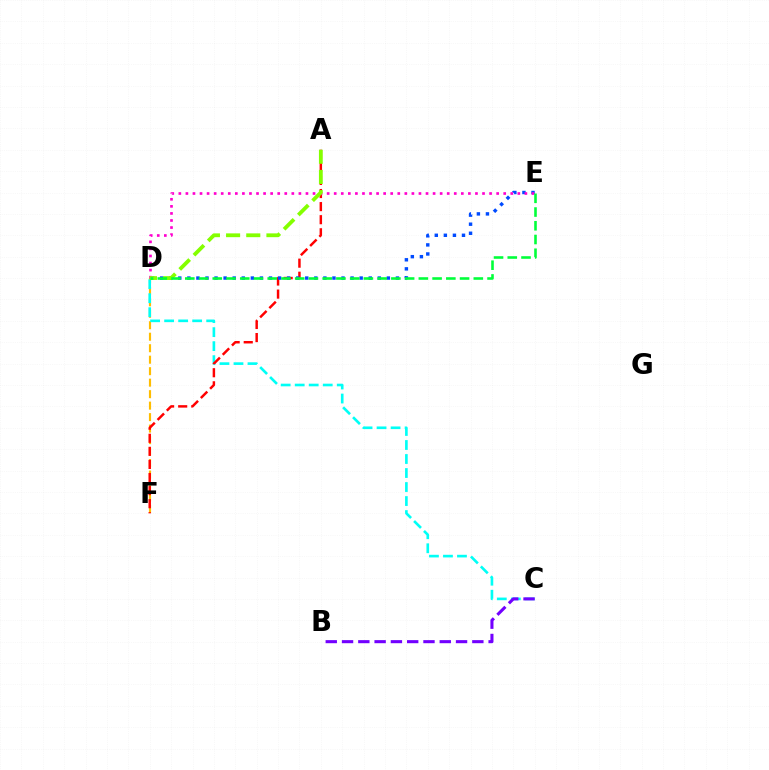{('D', 'F'): [{'color': '#ffbd00', 'line_style': 'dashed', 'thickness': 1.56}], ('C', 'D'): [{'color': '#00fff6', 'line_style': 'dashed', 'thickness': 1.9}], ('A', 'F'): [{'color': '#ff0000', 'line_style': 'dashed', 'thickness': 1.78}], ('D', 'E'): [{'color': '#004bff', 'line_style': 'dotted', 'thickness': 2.46}, {'color': '#ff00cf', 'line_style': 'dotted', 'thickness': 1.92}, {'color': '#00ff39', 'line_style': 'dashed', 'thickness': 1.87}], ('B', 'C'): [{'color': '#7200ff', 'line_style': 'dashed', 'thickness': 2.21}], ('A', 'D'): [{'color': '#84ff00', 'line_style': 'dashed', 'thickness': 2.74}]}